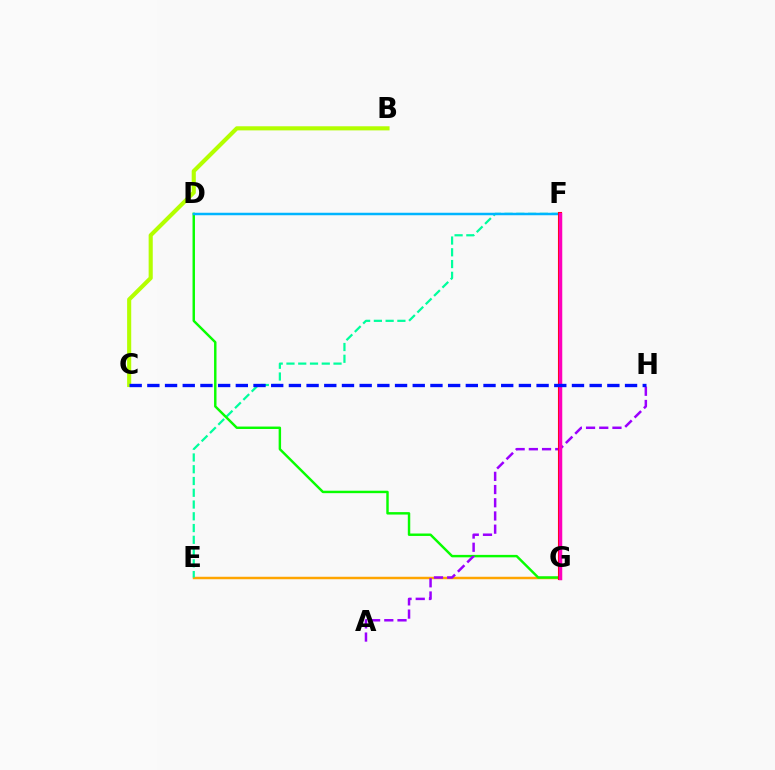{('E', 'G'): [{'color': '#ffa500', 'line_style': 'solid', 'thickness': 1.78}], ('E', 'F'): [{'color': '#00ff9d', 'line_style': 'dashed', 'thickness': 1.6}], ('D', 'G'): [{'color': '#08ff00', 'line_style': 'solid', 'thickness': 1.76}], ('D', 'F'): [{'color': '#00b5ff', 'line_style': 'solid', 'thickness': 1.8}], ('A', 'H'): [{'color': '#9b00ff', 'line_style': 'dashed', 'thickness': 1.79}], ('F', 'G'): [{'color': '#ff0000', 'line_style': 'solid', 'thickness': 2.94}, {'color': '#ff00bd', 'line_style': 'solid', 'thickness': 2.46}], ('B', 'C'): [{'color': '#b3ff00', 'line_style': 'solid', 'thickness': 2.96}], ('C', 'H'): [{'color': '#0010ff', 'line_style': 'dashed', 'thickness': 2.4}]}